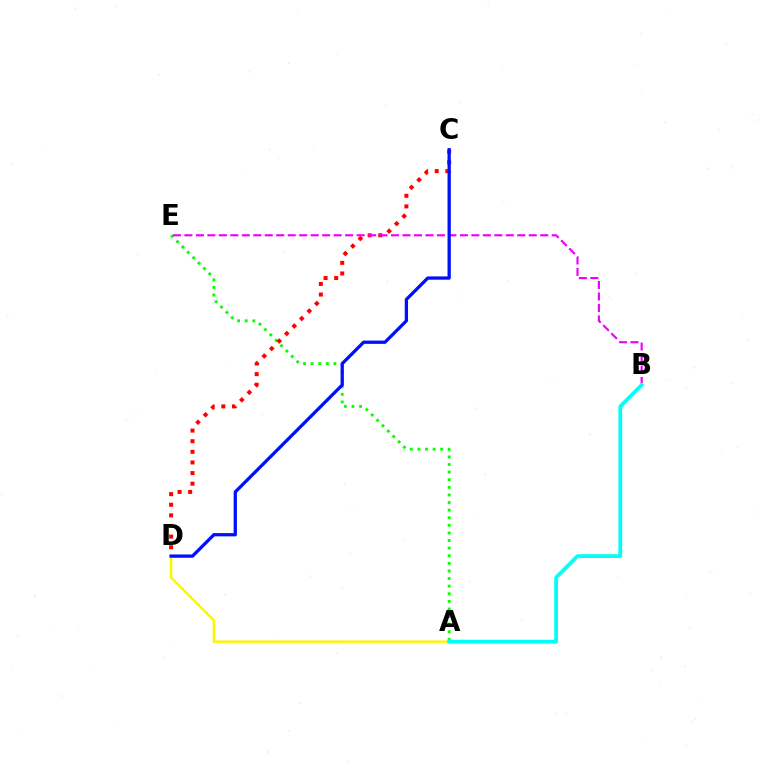{('A', 'E'): [{'color': '#08ff00', 'line_style': 'dotted', 'thickness': 2.07}], ('A', 'D'): [{'color': '#fcf500', 'line_style': 'solid', 'thickness': 1.75}], ('C', 'D'): [{'color': '#ff0000', 'line_style': 'dotted', 'thickness': 2.88}, {'color': '#0010ff', 'line_style': 'solid', 'thickness': 2.36}], ('B', 'E'): [{'color': '#ee00ff', 'line_style': 'dashed', 'thickness': 1.56}], ('A', 'B'): [{'color': '#00fff6', 'line_style': 'solid', 'thickness': 2.72}]}